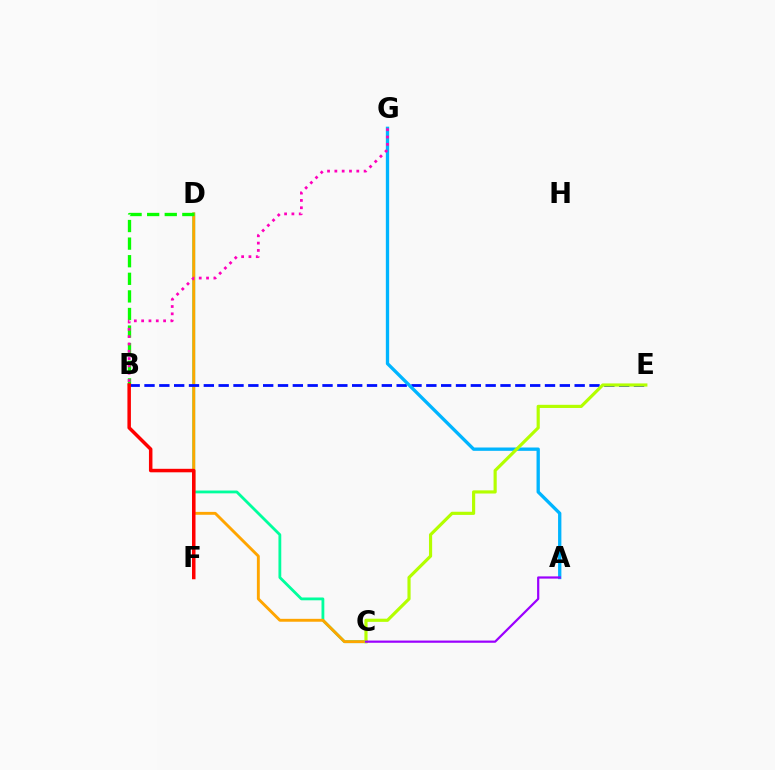{('C', 'D'): [{'color': '#00ff9d', 'line_style': 'solid', 'thickness': 2.02}, {'color': '#ffa500', 'line_style': 'solid', 'thickness': 2.09}], ('B', 'D'): [{'color': '#08ff00', 'line_style': 'dashed', 'thickness': 2.39}], ('B', 'E'): [{'color': '#0010ff', 'line_style': 'dashed', 'thickness': 2.02}], ('A', 'G'): [{'color': '#00b5ff', 'line_style': 'solid', 'thickness': 2.39}], ('B', 'G'): [{'color': '#ff00bd', 'line_style': 'dotted', 'thickness': 1.99}], ('C', 'E'): [{'color': '#b3ff00', 'line_style': 'solid', 'thickness': 2.27}], ('B', 'F'): [{'color': '#ff0000', 'line_style': 'solid', 'thickness': 2.52}], ('A', 'C'): [{'color': '#9b00ff', 'line_style': 'solid', 'thickness': 1.59}]}